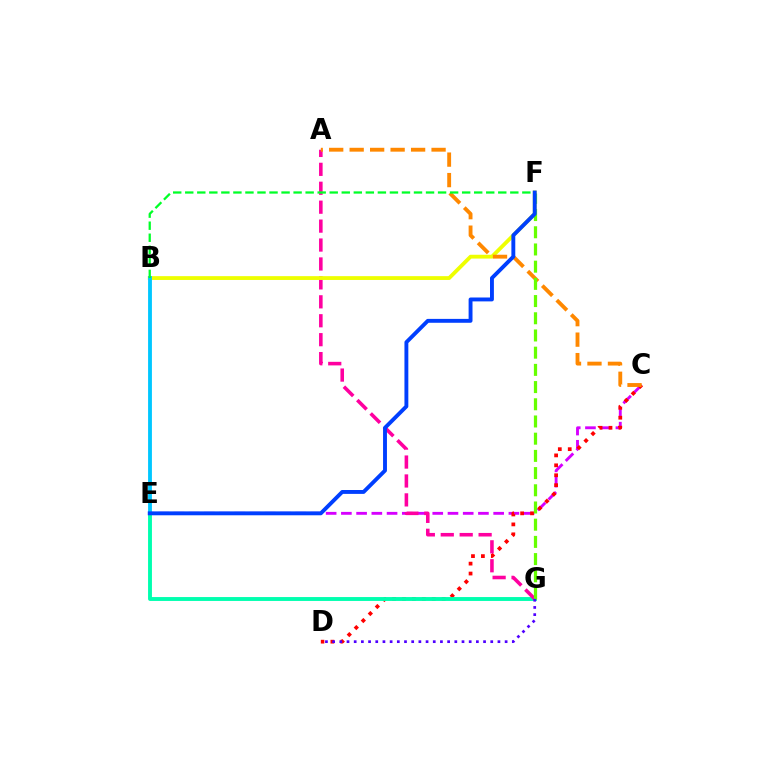{('C', 'E'): [{'color': '#d600ff', 'line_style': 'dashed', 'thickness': 2.07}], ('C', 'D'): [{'color': '#ff0000', 'line_style': 'dotted', 'thickness': 2.7}], ('E', 'G'): [{'color': '#00ffaf', 'line_style': 'solid', 'thickness': 2.8}], ('A', 'G'): [{'color': '#ff00a0', 'line_style': 'dashed', 'thickness': 2.57}], ('B', 'F'): [{'color': '#eeff00', 'line_style': 'solid', 'thickness': 2.75}, {'color': '#00ff27', 'line_style': 'dashed', 'thickness': 1.64}], ('A', 'C'): [{'color': '#ff8800', 'line_style': 'dashed', 'thickness': 2.78}], ('F', 'G'): [{'color': '#66ff00', 'line_style': 'dashed', 'thickness': 2.34}], ('B', 'E'): [{'color': '#00c7ff', 'line_style': 'solid', 'thickness': 2.76}], ('D', 'G'): [{'color': '#4f00ff', 'line_style': 'dotted', 'thickness': 1.95}], ('E', 'F'): [{'color': '#003fff', 'line_style': 'solid', 'thickness': 2.8}]}